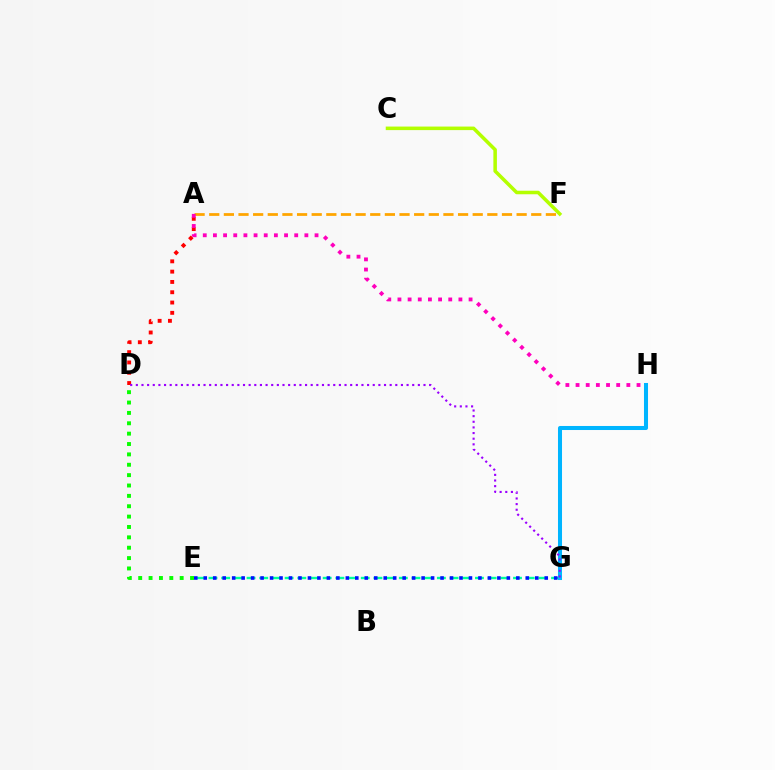{('E', 'G'): [{'color': '#00ff9d', 'line_style': 'dashed', 'thickness': 1.72}, {'color': '#0010ff', 'line_style': 'dotted', 'thickness': 2.57}], ('G', 'H'): [{'color': '#00b5ff', 'line_style': 'solid', 'thickness': 2.91}], ('A', 'D'): [{'color': '#ff0000', 'line_style': 'dotted', 'thickness': 2.8}], ('A', 'F'): [{'color': '#ffa500', 'line_style': 'dashed', 'thickness': 1.99}], ('D', 'E'): [{'color': '#08ff00', 'line_style': 'dotted', 'thickness': 2.82}], ('C', 'F'): [{'color': '#b3ff00', 'line_style': 'solid', 'thickness': 2.54}], ('A', 'H'): [{'color': '#ff00bd', 'line_style': 'dotted', 'thickness': 2.76}], ('D', 'G'): [{'color': '#9b00ff', 'line_style': 'dotted', 'thickness': 1.53}]}